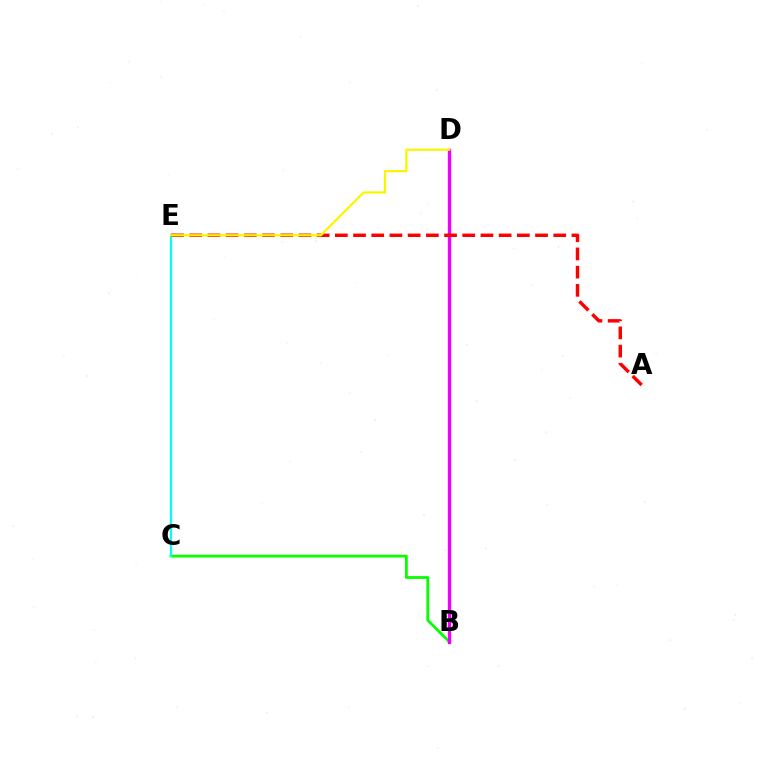{('B', 'D'): [{'color': '#0010ff', 'line_style': 'dashed', 'thickness': 2.11}, {'color': '#ee00ff', 'line_style': 'solid', 'thickness': 2.41}], ('B', 'C'): [{'color': '#08ff00', 'line_style': 'solid', 'thickness': 2.01}], ('C', 'E'): [{'color': '#00fff6', 'line_style': 'solid', 'thickness': 1.63}], ('A', 'E'): [{'color': '#ff0000', 'line_style': 'dashed', 'thickness': 2.47}], ('D', 'E'): [{'color': '#fcf500', 'line_style': 'solid', 'thickness': 1.62}]}